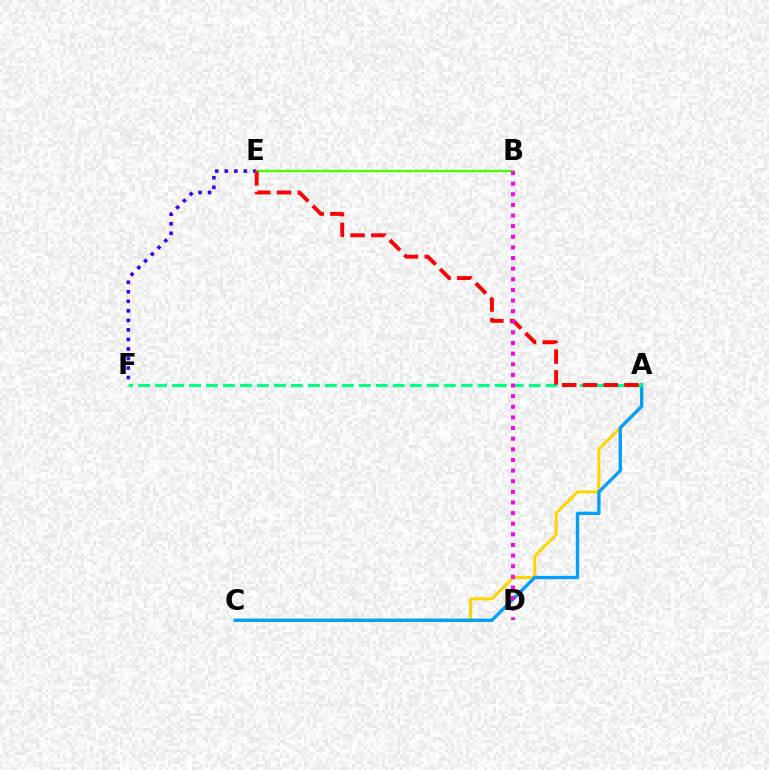{('A', 'C'): [{'color': '#ffd500', 'line_style': 'solid', 'thickness': 2.18}, {'color': '#009eff', 'line_style': 'solid', 'thickness': 2.4}], ('E', 'F'): [{'color': '#3700ff', 'line_style': 'dotted', 'thickness': 2.59}], ('A', 'F'): [{'color': '#00ff86', 'line_style': 'dashed', 'thickness': 2.31}], ('B', 'E'): [{'color': '#4fff00', 'line_style': 'solid', 'thickness': 1.67}], ('A', 'E'): [{'color': '#ff0000', 'line_style': 'dashed', 'thickness': 2.82}], ('B', 'D'): [{'color': '#ff00ed', 'line_style': 'dotted', 'thickness': 2.89}]}